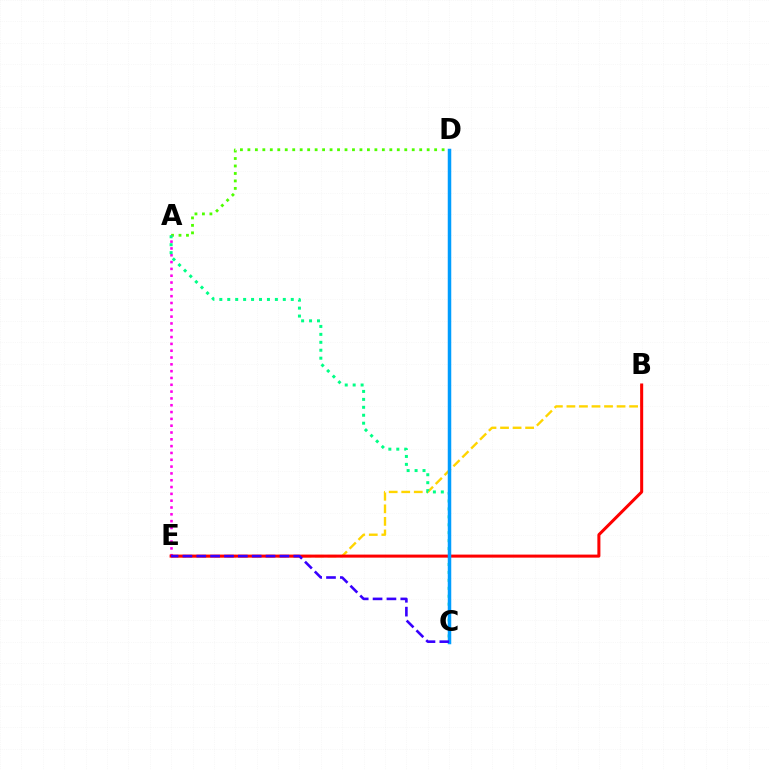{('B', 'E'): [{'color': '#ffd500', 'line_style': 'dashed', 'thickness': 1.7}, {'color': '#ff0000', 'line_style': 'solid', 'thickness': 2.18}], ('A', 'D'): [{'color': '#4fff00', 'line_style': 'dotted', 'thickness': 2.03}], ('A', 'E'): [{'color': '#ff00ed', 'line_style': 'dotted', 'thickness': 1.85}], ('A', 'C'): [{'color': '#00ff86', 'line_style': 'dotted', 'thickness': 2.16}], ('C', 'D'): [{'color': '#009eff', 'line_style': 'solid', 'thickness': 2.52}], ('C', 'E'): [{'color': '#3700ff', 'line_style': 'dashed', 'thickness': 1.88}]}